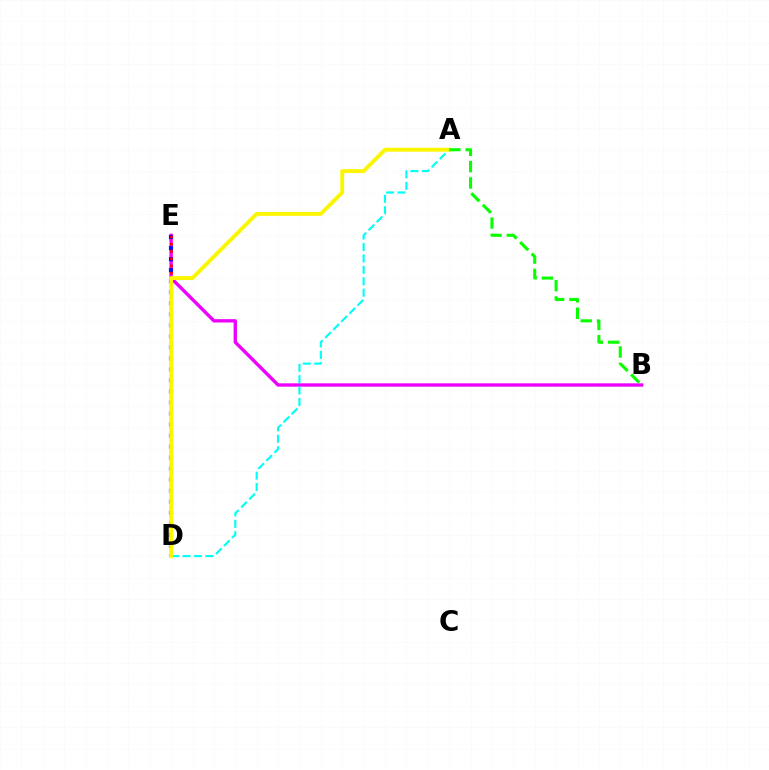{('B', 'E'): [{'color': '#ee00ff', 'line_style': 'solid', 'thickness': 2.41}], ('D', 'E'): [{'color': '#0010ff', 'line_style': 'dotted', 'thickness': 3.0}, {'color': '#ff0000', 'line_style': 'dotted', 'thickness': 1.96}], ('A', 'D'): [{'color': '#00fff6', 'line_style': 'dashed', 'thickness': 1.55}, {'color': '#fcf500', 'line_style': 'solid', 'thickness': 2.8}], ('A', 'B'): [{'color': '#08ff00', 'line_style': 'dashed', 'thickness': 2.22}]}